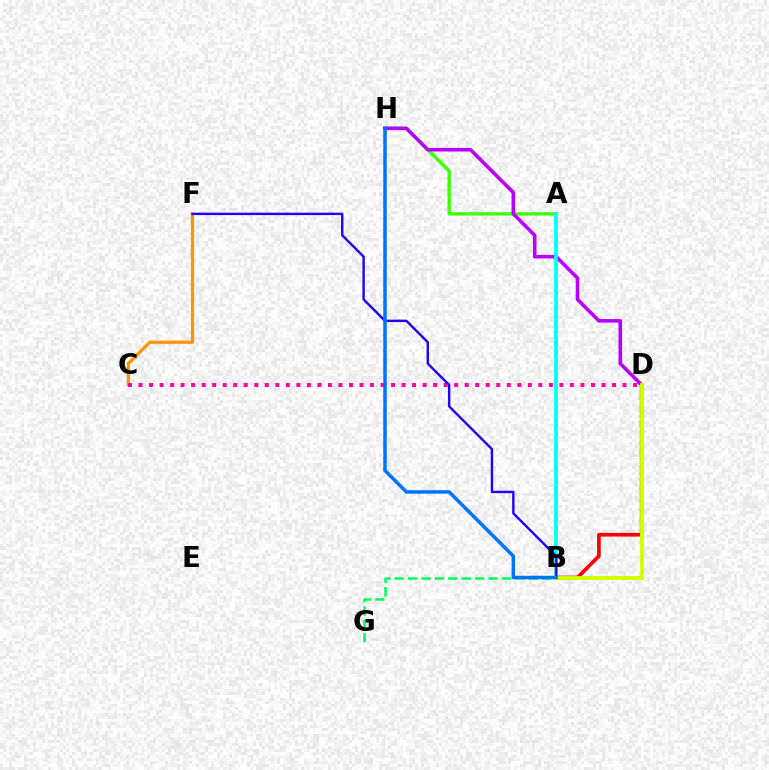{('A', 'H'): [{'color': '#3dff00', 'line_style': 'solid', 'thickness': 2.4}], ('C', 'F'): [{'color': '#ff9400', 'line_style': 'solid', 'thickness': 2.29}], ('D', 'H'): [{'color': '#b900ff', 'line_style': 'solid', 'thickness': 2.56}], ('B', 'D'): [{'color': '#ff0000', 'line_style': 'solid', 'thickness': 2.63}, {'color': '#d1ff00', 'line_style': 'solid', 'thickness': 2.77}], ('A', 'B'): [{'color': '#00fff6', 'line_style': 'solid', 'thickness': 2.71}], ('C', 'D'): [{'color': '#ff00ac', 'line_style': 'dotted', 'thickness': 2.86}], ('B', 'G'): [{'color': '#00ff5c', 'line_style': 'dashed', 'thickness': 1.82}], ('B', 'F'): [{'color': '#2500ff', 'line_style': 'solid', 'thickness': 1.73}], ('B', 'H'): [{'color': '#0074ff', 'line_style': 'solid', 'thickness': 2.52}]}